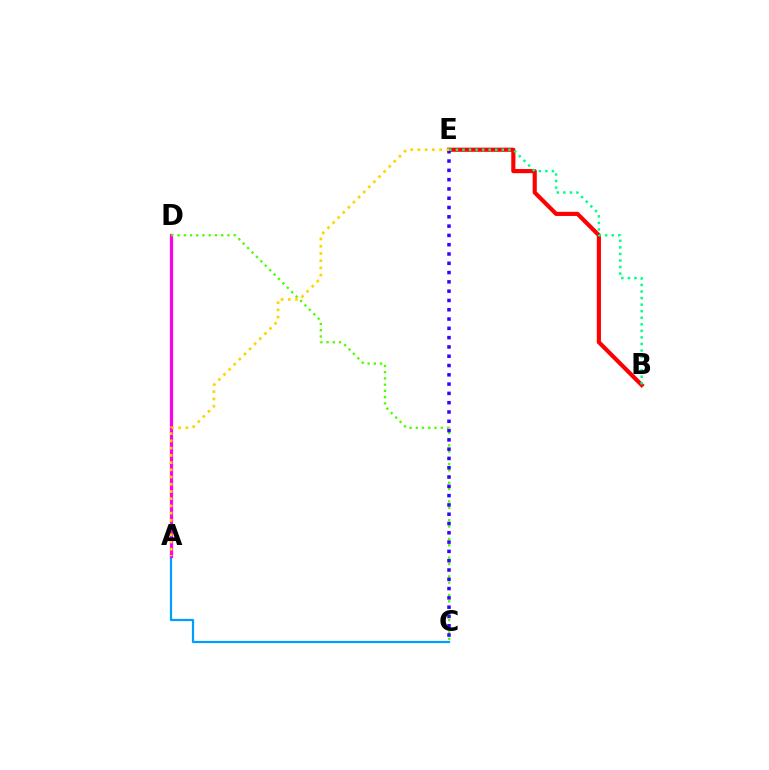{('A', 'C'): [{'color': '#009eff', 'line_style': 'solid', 'thickness': 1.59}], ('B', 'E'): [{'color': '#ff0000', 'line_style': 'solid', 'thickness': 2.98}, {'color': '#00ff86', 'line_style': 'dotted', 'thickness': 1.78}], ('A', 'D'): [{'color': '#ff00ed', 'line_style': 'solid', 'thickness': 2.32}], ('C', 'D'): [{'color': '#4fff00', 'line_style': 'dotted', 'thickness': 1.7}], ('C', 'E'): [{'color': '#3700ff', 'line_style': 'dotted', 'thickness': 2.53}], ('A', 'E'): [{'color': '#ffd500', 'line_style': 'dotted', 'thickness': 1.96}]}